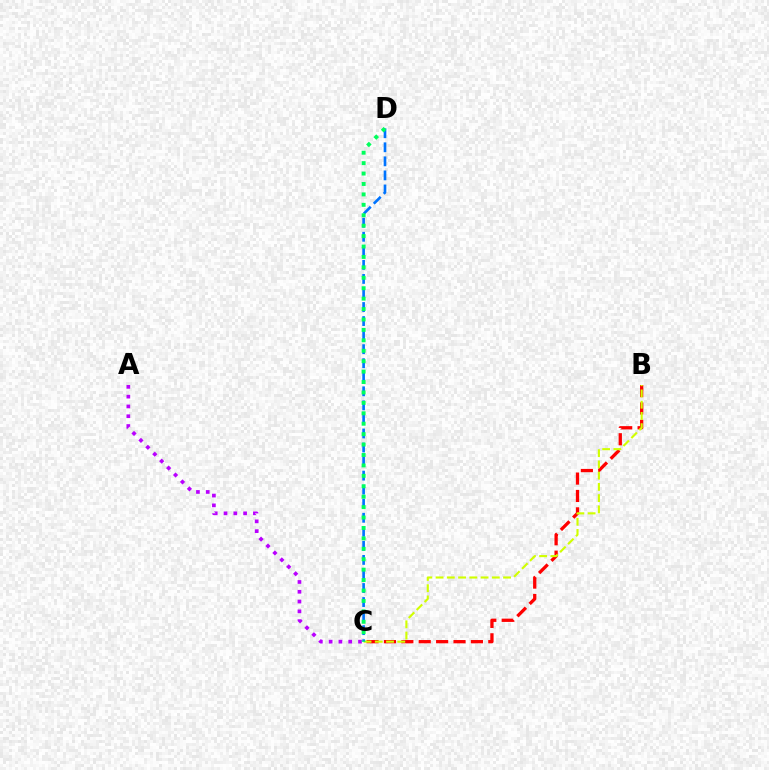{('B', 'C'): [{'color': '#ff0000', 'line_style': 'dashed', 'thickness': 2.36}, {'color': '#d1ff00', 'line_style': 'dashed', 'thickness': 1.53}], ('A', 'C'): [{'color': '#b900ff', 'line_style': 'dotted', 'thickness': 2.66}], ('C', 'D'): [{'color': '#0074ff', 'line_style': 'dashed', 'thickness': 1.91}, {'color': '#00ff5c', 'line_style': 'dotted', 'thickness': 2.83}]}